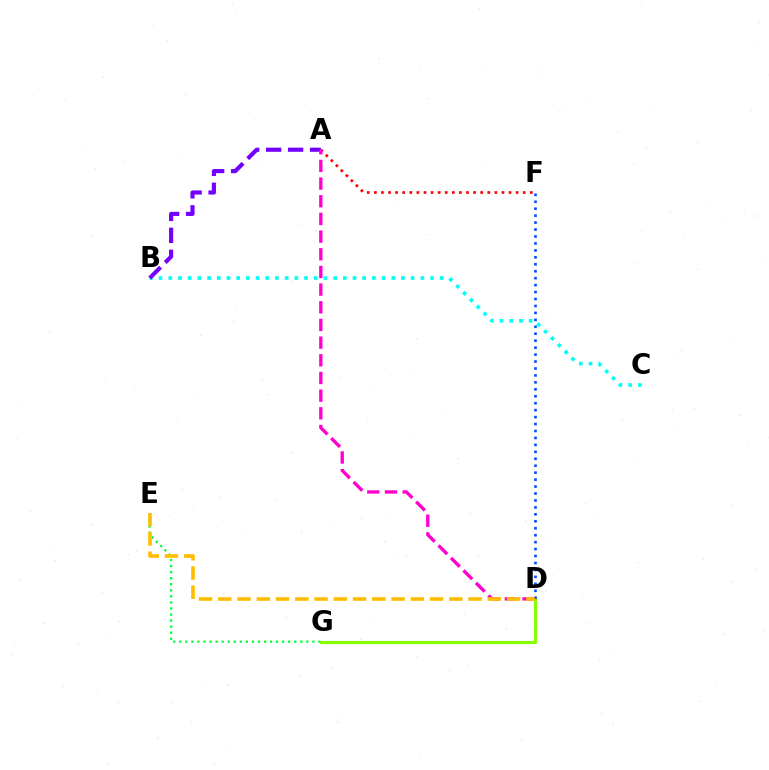{('B', 'C'): [{'color': '#00fff6', 'line_style': 'dotted', 'thickness': 2.63}], ('A', 'B'): [{'color': '#7200ff', 'line_style': 'dashed', 'thickness': 2.98}], ('A', 'F'): [{'color': '#ff0000', 'line_style': 'dotted', 'thickness': 1.93}], ('E', 'G'): [{'color': '#00ff39', 'line_style': 'dotted', 'thickness': 1.64}], ('D', 'G'): [{'color': '#84ff00', 'line_style': 'solid', 'thickness': 2.23}], ('A', 'D'): [{'color': '#ff00cf', 'line_style': 'dashed', 'thickness': 2.4}], ('D', 'F'): [{'color': '#004bff', 'line_style': 'dotted', 'thickness': 1.89}], ('D', 'E'): [{'color': '#ffbd00', 'line_style': 'dashed', 'thickness': 2.62}]}